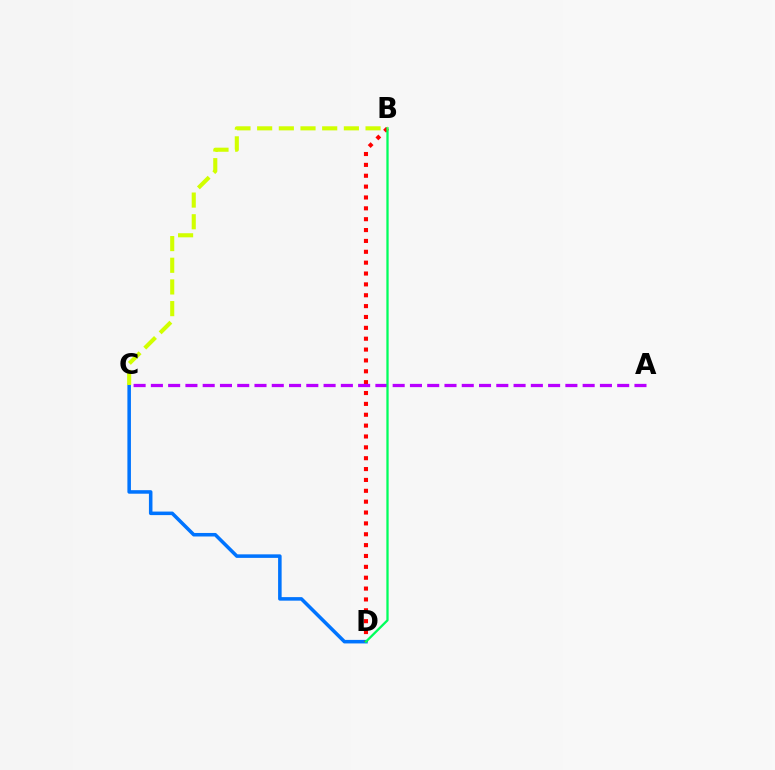{('C', 'D'): [{'color': '#0074ff', 'line_style': 'solid', 'thickness': 2.54}], ('B', 'D'): [{'color': '#ff0000', 'line_style': 'dotted', 'thickness': 2.95}, {'color': '#00ff5c', 'line_style': 'solid', 'thickness': 1.65}], ('A', 'C'): [{'color': '#b900ff', 'line_style': 'dashed', 'thickness': 2.35}], ('B', 'C'): [{'color': '#d1ff00', 'line_style': 'dashed', 'thickness': 2.95}]}